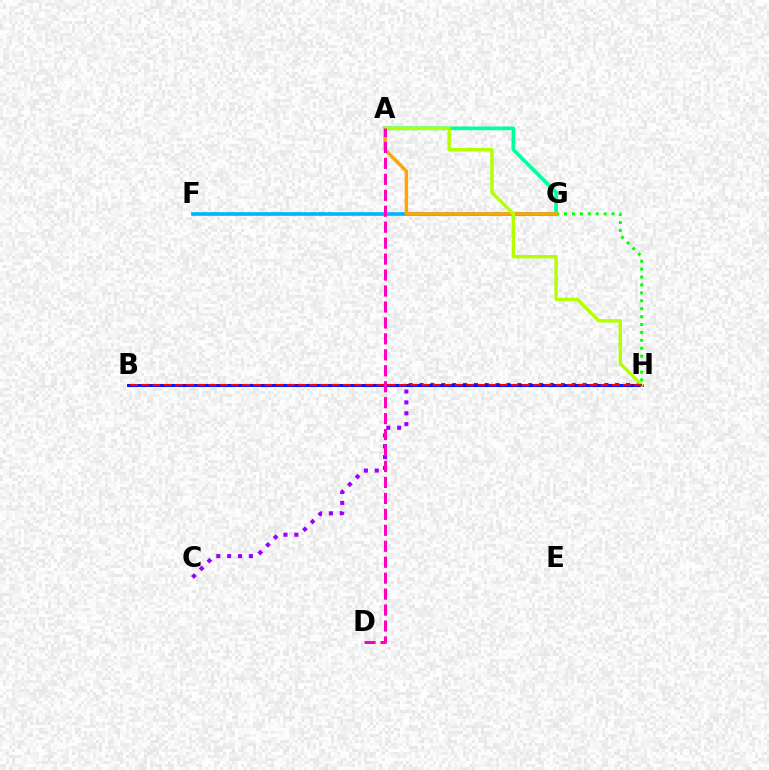{('C', 'H'): [{'color': '#9b00ff', 'line_style': 'dotted', 'thickness': 2.95}], ('F', 'G'): [{'color': '#00b5ff', 'line_style': 'solid', 'thickness': 2.63}], ('A', 'G'): [{'color': '#00ff9d', 'line_style': 'solid', 'thickness': 2.66}, {'color': '#ffa500', 'line_style': 'solid', 'thickness': 2.46}], ('G', 'H'): [{'color': '#08ff00', 'line_style': 'dotted', 'thickness': 2.15}], ('B', 'H'): [{'color': '#0010ff', 'line_style': 'solid', 'thickness': 2.1}, {'color': '#ff0000', 'line_style': 'dashed', 'thickness': 1.52}], ('A', 'H'): [{'color': '#b3ff00', 'line_style': 'solid', 'thickness': 2.46}], ('A', 'D'): [{'color': '#ff00bd', 'line_style': 'dashed', 'thickness': 2.17}]}